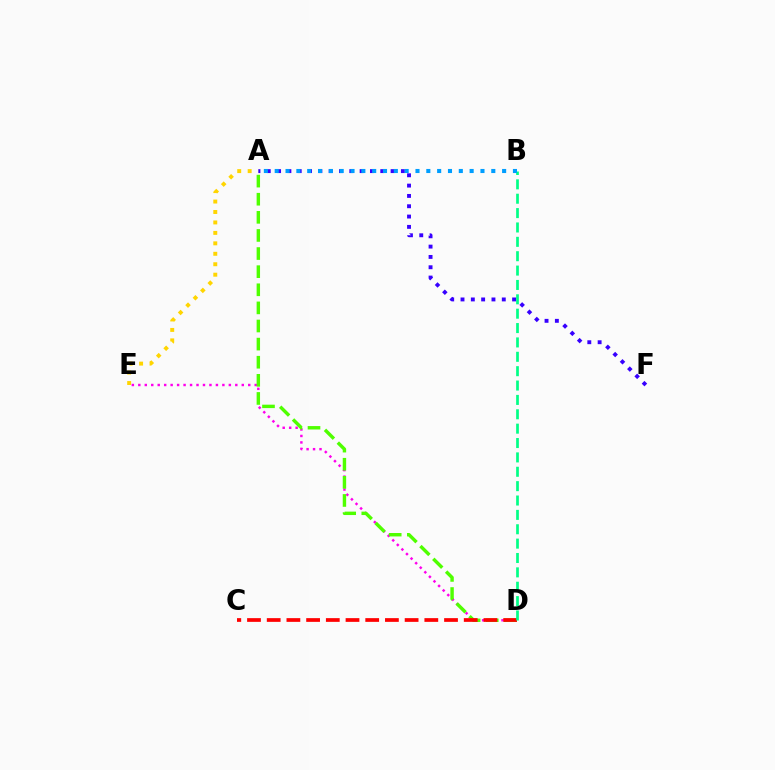{('A', 'E'): [{'color': '#ffd500', 'line_style': 'dotted', 'thickness': 2.84}], ('D', 'E'): [{'color': '#ff00ed', 'line_style': 'dotted', 'thickness': 1.76}], ('A', 'D'): [{'color': '#4fff00', 'line_style': 'dashed', 'thickness': 2.46}], ('C', 'D'): [{'color': '#ff0000', 'line_style': 'dashed', 'thickness': 2.68}], ('B', 'D'): [{'color': '#00ff86', 'line_style': 'dashed', 'thickness': 1.95}], ('A', 'F'): [{'color': '#3700ff', 'line_style': 'dotted', 'thickness': 2.8}], ('A', 'B'): [{'color': '#009eff', 'line_style': 'dotted', 'thickness': 2.94}]}